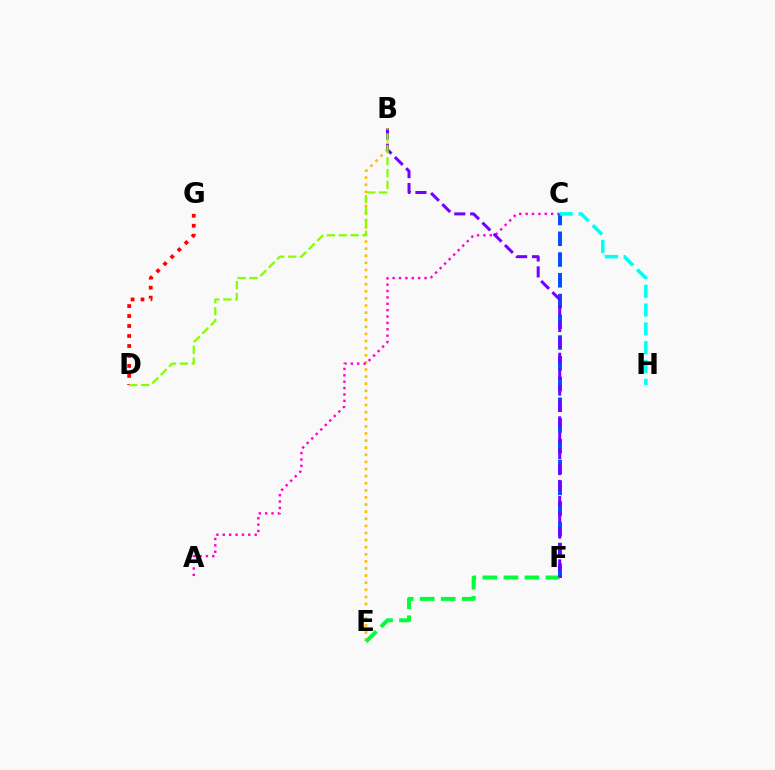{('B', 'E'): [{'color': '#ffbd00', 'line_style': 'dotted', 'thickness': 1.93}], ('A', 'C'): [{'color': '#ff00cf', 'line_style': 'dotted', 'thickness': 1.73}], ('C', 'F'): [{'color': '#004bff', 'line_style': 'dashed', 'thickness': 2.82}], ('C', 'H'): [{'color': '#00fff6', 'line_style': 'dashed', 'thickness': 2.56}], ('E', 'F'): [{'color': '#00ff39', 'line_style': 'dashed', 'thickness': 2.86}], ('B', 'F'): [{'color': '#7200ff', 'line_style': 'dashed', 'thickness': 2.16}], ('D', 'G'): [{'color': '#ff0000', 'line_style': 'dotted', 'thickness': 2.71}], ('B', 'D'): [{'color': '#84ff00', 'line_style': 'dashed', 'thickness': 1.61}]}